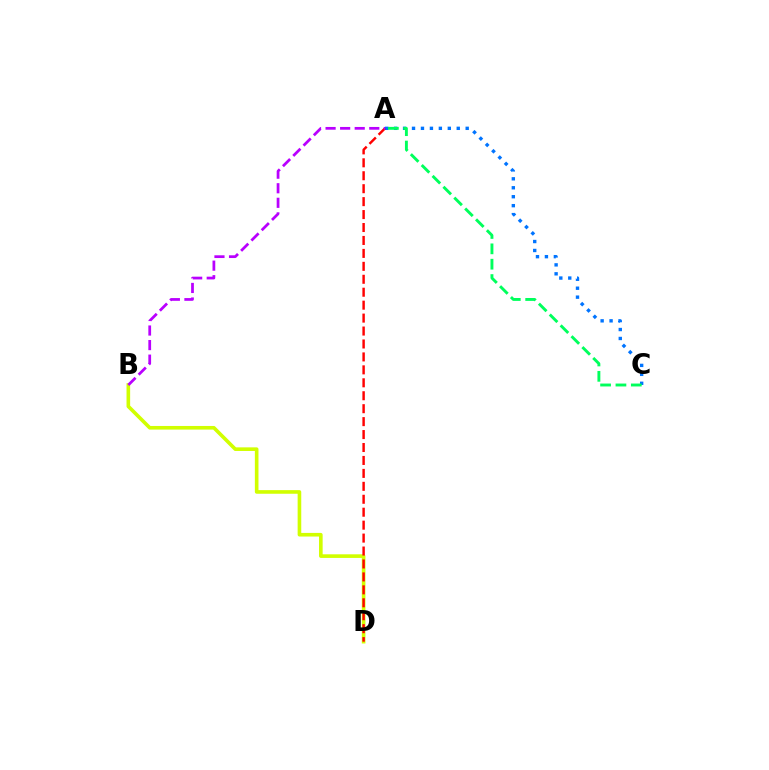{('B', 'D'): [{'color': '#d1ff00', 'line_style': 'solid', 'thickness': 2.61}], ('A', 'C'): [{'color': '#0074ff', 'line_style': 'dotted', 'thickness': 2.43}, {'color': '#00ff5c', 'line_style': 'dashed', 'thickness': 2.09}], ('A', 'D'): [{'color': '#ff0000', 'line_style': 'dashed', 'thickness': 1.76}], ('A', 'B'): [{'color': '#b900ff', 'line_style': 'dashed', 'thickness': 1.98}]}